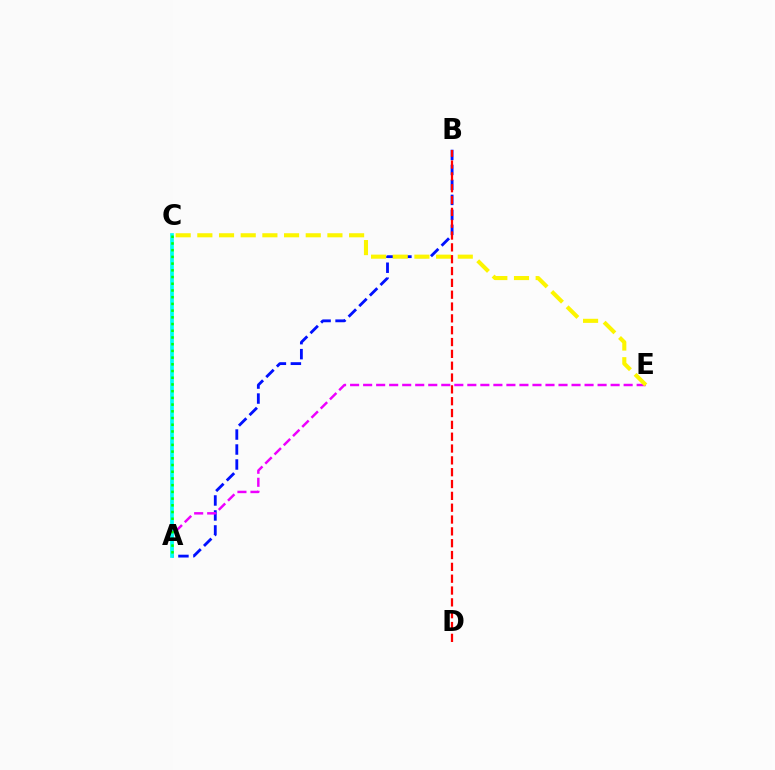{('A', 'B'): [{'color': '#0010ff', 'line_style': 'dashed', 'thickness': 2.04}], ('A', 'E'): [{'color': '#ee00ff', 'line_style': 'dashed', 'thickness': 1.77}], ('C', 'E'): [{'color': '#fcf500', 'line_style': 'dashed', 'thickness': 2.94}], ('A', 'C'): [{'color': '#00fff6', 'line_style': 'solid', 'thickness': 2.66}, {'color': '#08ff00', 'line_style': 'dotted', 'thickness': 1.82}], ('B', 'D'): [{'color': '#ff0000', 'line_style': 'dashed', 'thickness': 1.61}]}